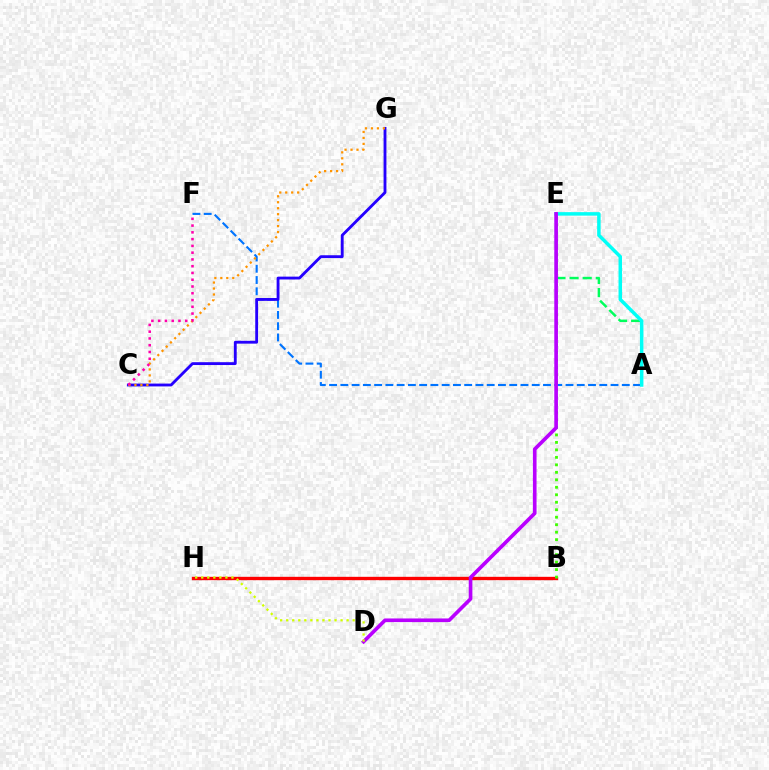{('A', 'F'): [{'color': '#0074ff', 'line_style': 'dashed', 'thickness': 1.53}], ('B', 'H'): [{'color': '#ff0000', 'line_style': 'solid', 'thickness': 2.42}], ('B', 'E'): [{'color': '#3dff00', 'line_style': 'dotted', 'thickness': 2.03}], ('A', 'E'): [{'color': '#00ff5c', 'line_style': 'dashed', 'thickness': 1.78}, {'color': '#00fff6', 'line_style': 'solid', 'thickness': 2.51}], ('D', 'E'): [{'color': '#b900ff', 'line_style': 'solid', 'thickness': 2.62}], ('C', 'G'): [{'color': '#2500ff', 'line_style': 'solid', 'thickness': 2.05}, {'color': '#ff9400', 'line_style': 'dotted', 'thickness': 1.62}], ('D', 'H'): [{'color': '#d1ff00', 'line_style': 'dotted', 'thickness': 1.64}], ('C', 'F'): [{'color': '#ff00ac', 'line_style': 'dotted', 'thickness': 1.84}]}